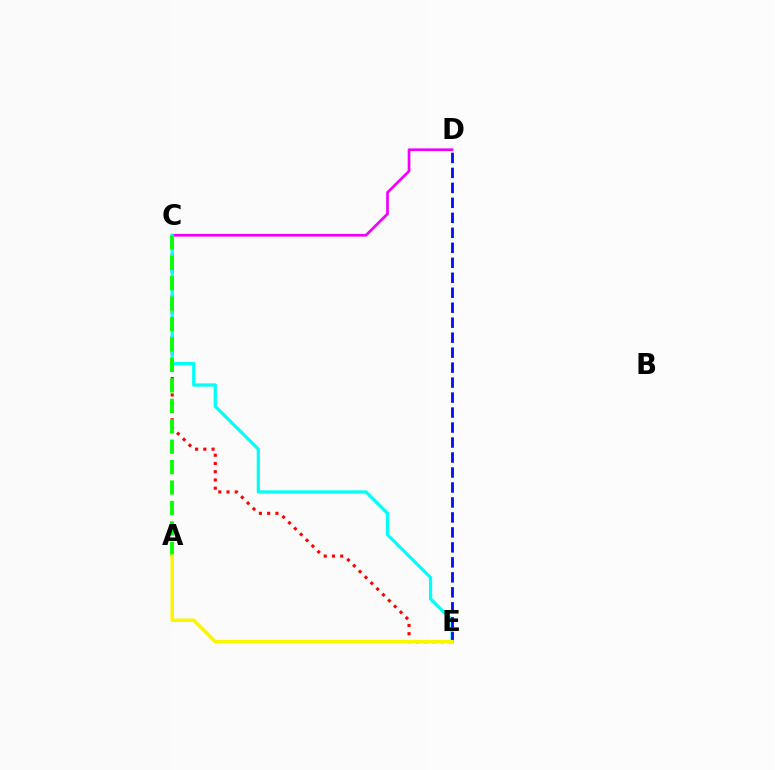{('C', 'D'): [{'color': '#ee00ff', 'line_style': 'solid', 'thickness': 1.94}], ('C', 'E'): [{'color': '#ff0000', 'line_style': 'dotted', 'thickness': 2.24}, {'color': '#00fff6', 'line_style': 'solid', 'thickness': 2.33}], ('D', 'E'): [{'color': '#0010ff', 'line_style': 'dashed', 'thickness': 2.03}], ('A', 'C'): [{'color': '#08ff00', 'line_style': 'dashed', 'thickness': 2.78}], ('A', 'E'): [{'color': '#fcf500', 'line_style': 'solid', 'thickness': 2.54}]}